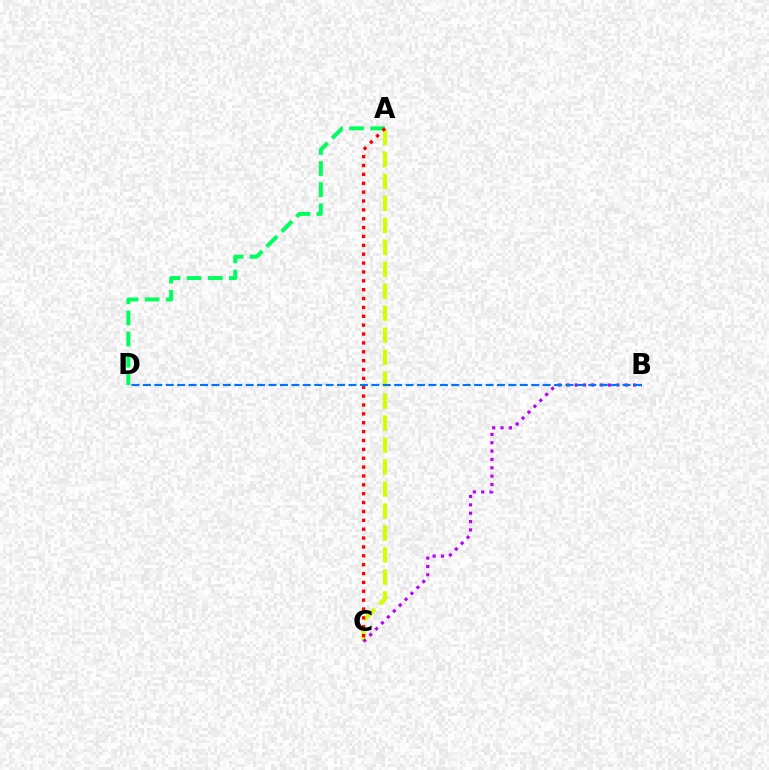{('A', 'D'): [{'color': '#00ff5c', 'line_style': 'dashed', 'thickness': 2.87}], ('A', 'C'): [{'color': '#d1ff00', 'line_style': 'dashed', 'thickness': 2.99}, {'color': '#ff0000', 'line_style': 'dotted', 'thickness': 2.41}], ('B', 'C'): [{'color': '#b900ff', 'line_style': 'dotted', 'thickness': 2.27}], ('B', 'D'): [{'color': '#0074ff', 'line_style': 'dashed', 'thickness': 1.55}]}